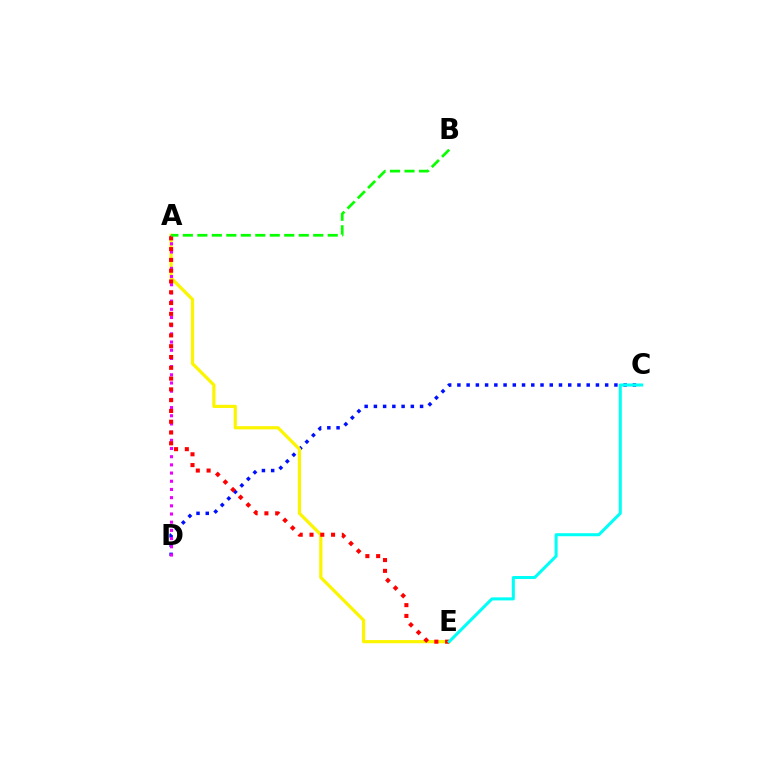{('C', 'D'): [{'color': '#0010ff', 'line_style': 'dotted', 'thickness': 2.51}], ('A', 'E'): [{'color': '#fcf500', 'line_style': 'solid', 'thickness': 2.3}, {'color': '#ff0000', 'line_style': 'dotted', 'thickness': 2.93}], ('A', 'D'): [{'color': '#ee00ff', 'line_style': 'dotted', 'thickness': 2.22}], ('A', 'B'): [{'color': '#08ff00', 'line_style': 'dashed', 'thickness': 1.97}], ('C', 'E'): [{'color': '#00fff6', 'line_style': 'solid', 'thickness': 2.18}]}